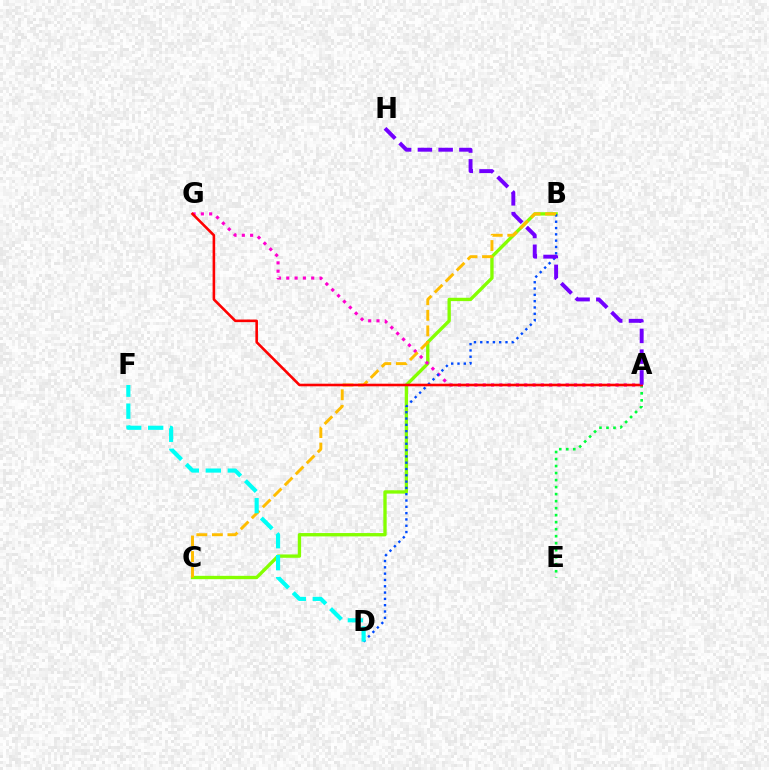{('A', 'E'): [{'color': '#00ff39', 'line_style': 'dotted', 'thickness': 1.91}], ('B', 'C'): [{'color': '#84ff00', 'line_style': 'solid', 'thickness': 2.4}, {'color': '#ffbd00', 'line_style': 'dashed', 'thickness': 2.11}], ('A', 'G'): [{'color': '#ff00cf', 'line_style': 'dotted', 'thickness': 2.26}, {'color': '#ff0000', 'line_style': 'solid', 'thickness': 1.87}], ('B', 'D'): [{'color': '#004bff', 'line_style': 'dotted', 'thickness': 1.71}], ('D', 'F'): [{'color': '#00fff6', 'line_style': 'dashed', 'thickness': 2.98}], ('A', 'H'): [{'color': '#7200ff', 'line_style': 'dashed', 'thickness': 2.82}]}